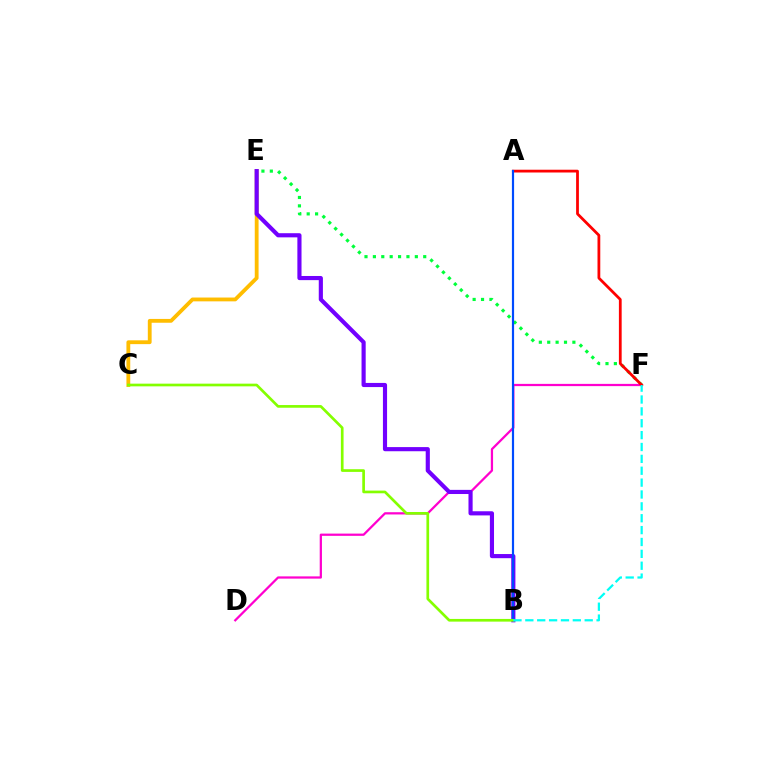{('E', 'F'): [{'color': '#00ff39', 'line_style': 'dotted', 'thickness': 2.28}], ('D', 'F'): [{'color': '#ff00cf', 'line_style': 'solid', 'thickness': 1.62}], ('C', 'E'): [{'color': '#ffbd00', 'line_style': 'solid', 'thickness': 2.75}], ('B', 'E'): [{'color': '#7200ff', 'line_style': 'solid', 'thickness': 2.98}], ('A', 'F'): [{'color': '#ff0000', 'line_style': 'solid', 'thickness': 2.0}], ('A', 'B'): [{'color': '#004bff', 'line_style': 'solid', 'thickness': 1.57}], ('B', 'C'): [{'color': '#84ff00', 'line_style': 'solid', 'thickness': 1.93}], ('B', 'F'): [{'color': '#00fff6', 'line_style': 'dashed', 'thickness': 1.61}]}